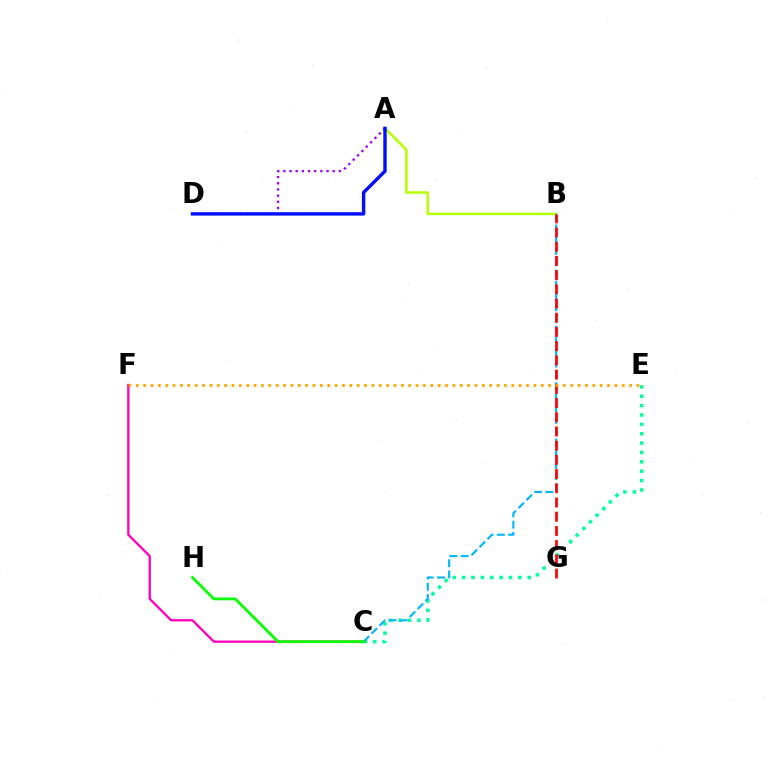{('C', 'E'): [{'color': '#00ff9d', 'line_style': 'dotted', 'thickness': 2.55}], ('A', 'B'): [{'color': '#b3ff00', 'line_style': 'solid', 'thickness': 1.81}], ('A', 'D'): [{'color': '#9b00ff', 'line_style': 'dotted', 'thickness': 1.68}, {'color': '#0010ff', 'line_style': 'solid', 'thickness': 2.45}], ('C', 'F'): [{'color': '#ff00bd', 'line_style': 'solid', 'thickness': 1.66}], ('B', 'C'): [{'color': '#00b5ff', 'line_style': 'dashed', 'thickness': 1.53}], ('C', 'H'): [{'color': '#08ff00', 'line_style': 'solid', 'thickness': 2.02}], ('B', 'G'): [{'color': '#ff0000', 'line_style': 'dashed', 'thickness': 1.93}], ('E', 'F'): [{'color': '#ffa500', 'line_style': 'dotted', 'thickness': 2.0}]}